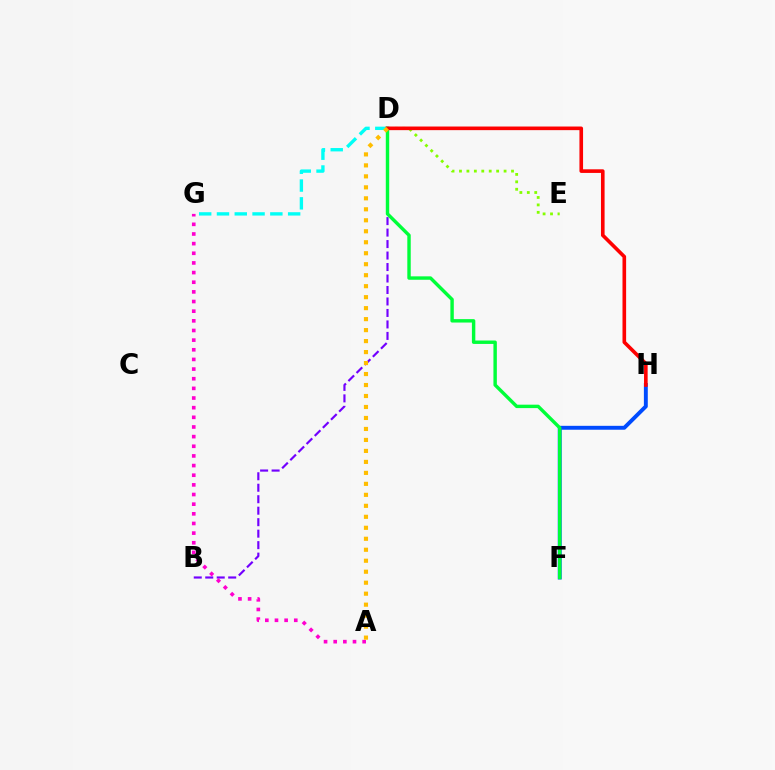{('B', 'D'): [{'color': '#7200ff', 'line_style': 'dashed', 'thickness': 1.56}], ('D', 'G'): [{'color': '#00fff6', 'line_style': 'dashed', 'thickness': 2.42}], ('D', 'E'): [{'color': '#84ff00', 'line_style': 'dotted', 'thickness': 2.02}], ('F', 'H'): [{'color': '#004bff', 'line_style': 'solid', 'thickness': 2.81}], ('A', 'G'): [{'color': '#ff00cf', 'line_style': 'dotted', 'thickness': 2.62}], ('D', 'F'): [{'color': '#00ff39', 'line_style': 'solid', 'thickness': 2.46}], ('D', 'H'): [{'color': '#ff0000', 'line_style': 'solid', 'thickness': 2.61}], ('A', 'D'): [{'color': '#ffbd00', 'line_style': 'dotted', 'thickness': 2.98}]}